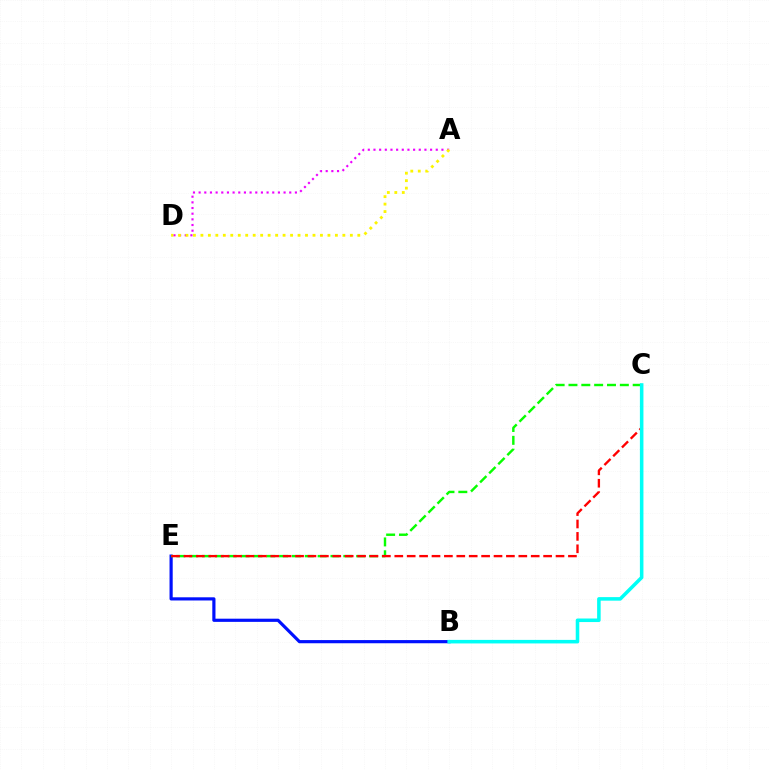{('B', 'E'): [{'color': '#0010ff', 'line_style': 'solid', 'thickness': 2.29}], ('A', 'D'): [{'color': '#ee00ff', 'line_style': 'dotted', 'thickness': 1.54}, {'color': '#fcf500', 'line_style': 'dotted', 'thickness': 2.03}], ('C', 'E'): [{'color': '#08ff00', 'line_style': 'dashed', 'thickness': 1.74}, {'color': '#ff0000', 'line_style': 'dashed', 'thickness': 1.68}], ('B', 'C'): [{'color': '#00fff6', 'line_style': 'solid', 'thickness': 2.55}]}